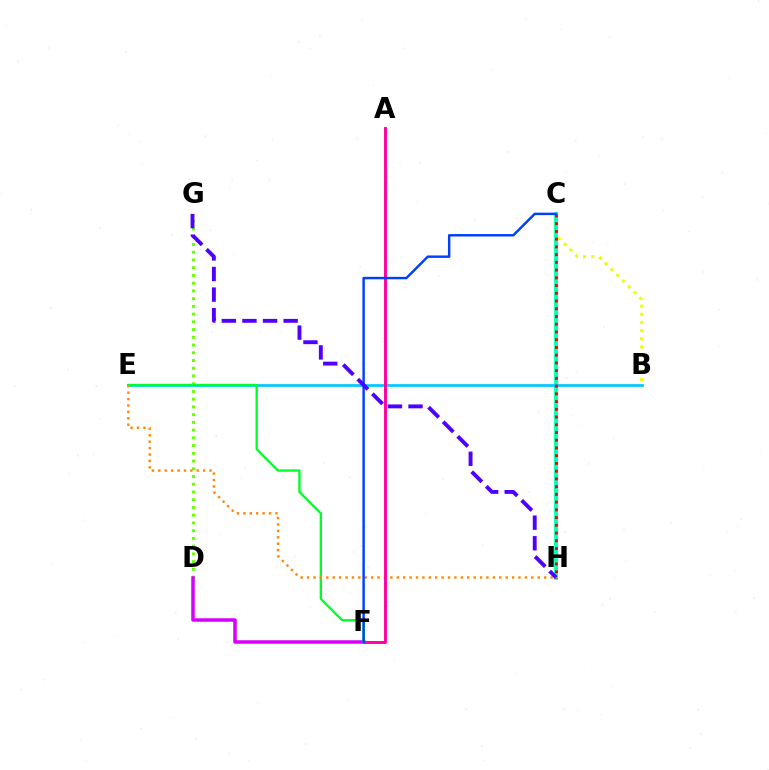{('D', 'G'): [{'color': '#66ff00', 'line_style': 'dotted', 'thickness': 2.1}], ('B', 'C'): [{'color': '#eeff00', 'line_style': 'dotted', 'thickness': 2.22}], ('C', 'H'): [{'color': '#00ffaf', 'line_style': 'solid', 'thickness': 2.74}, {'color': '#ff0000', 'line_style': 'dotted', 'thickness': 2.1}], ('D', 'F'): [{'color': '#d600ff', 'line_style': 'solid', 'thickness': 2.52}], ('B', 'E'): [{'color': '#00c7ff', 'line_style': 'solid', 'thickness': 1.94}], ('E', 'F'): [{'color': '#00ff27', 'line_style': 'solid', 'thickness': 1.69}], ('E', 'H'): [{'color': '#ff8800', 'line_style': 'dotted', 'thickness': 1.74}], ('A', 'F'): [{'color': '#ff00a0', 'line_style': 'solid', 'thickness': 2.09}], ('C', 'F'): [{'color': '#003fff', 'line_style': 'solid', 'thickness': 1.75}], ('G', 'H'): [{'color': '#4f00ff', 'line_style': 'dashed', 'thickness': 2.8}]}